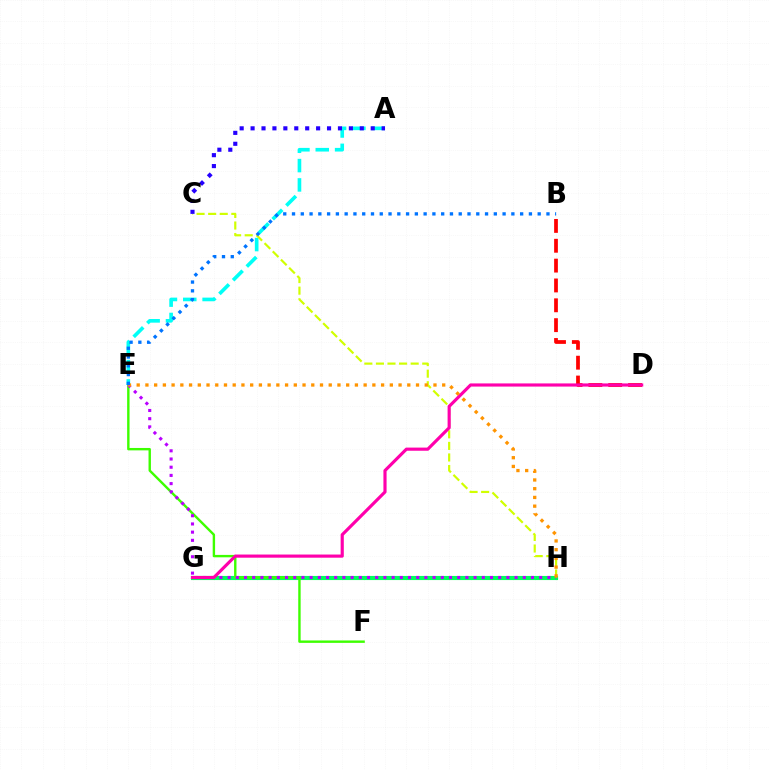{('B', 'D'): [{'color': '#ff0000', 'line_style': 'dashed', 'thickness': 2.7}], ('G', 'H'): [{'color': '#00ff5c', 'line_style': 'solid', 'thickness': 2.96}], ('E', 'F'): [{'color': '#3dff00', 'line_style': 'solid', 'thickness': 1.73}], ('A', 'E'): [{'color': '#00fff6', 'line_style': 'dashed', 'thickness': 2.63}], ('C', 'H'): [{'color': '#d1ff00', 'line_style': 'dashed', 'thickness': 1.57}], ('E', 'H'): [{'color': '#b900ff', 'line_style': 'dotted', 'thickness': 2.23}, {'color': '#ff9400', 'line_style': 'dotted', 'thickness': 2.37}], ('D', 'G'): [{'color': '#ff00ac', 'line_style': 'solid', 'thickness': 2.27}], ('A', 'C'): [{'color': '#2500ff', 'line_style': 'dotted', 'thickness': 2.97}], ('B', 'E'): [{'color': '#0074ff', 'line_style': 'dotted', 'thickness': 2.38}]}